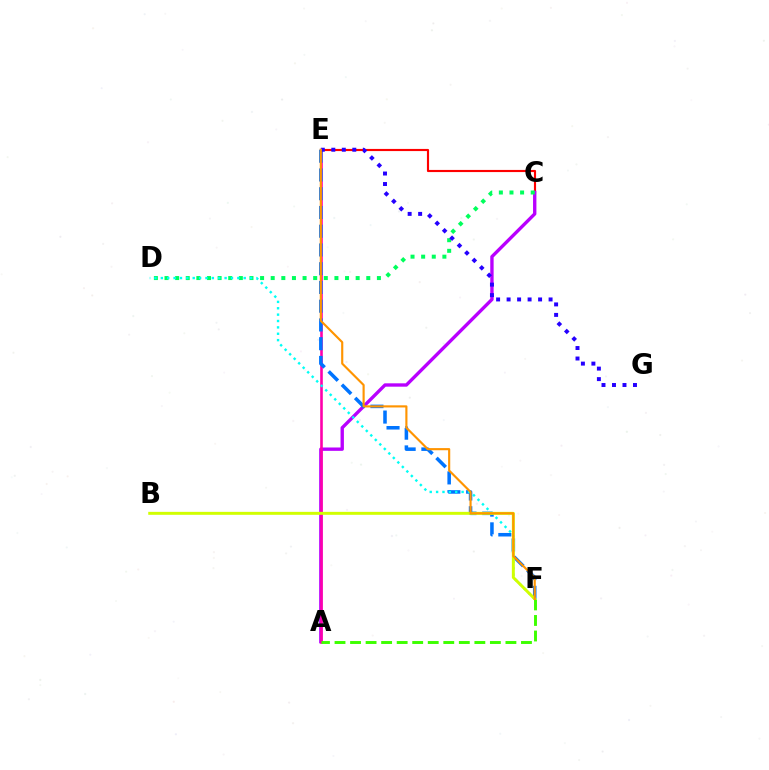{('C', 'E'): [{'color': '#ff0000', 'line_style': 'solid', 'thickness': 1.55}], ('A', 'C'): [{'color': '#b900ff', 'line_style': 'solid', 'thickness': 2.42}], ('A', 'E'): [{'color': '#ff00ac', 'line_style': 'solid', 'thickness': 1.88}], ('C', 'D'): [{'color': '#00ff5c', 'line_style': 'dotted', 'thickness': 2.89}], ('E', 'F'): [{'color': '#0074ff', 'line_style': 'dashed', 'thickness': 2.55}, {'color': '#ff9400', 'line_style': 'solid', 'thickness': 1.55}], ('D', 'F'): [{'color': '#00fff6', 'line_style': 'dotted', 'thickness': 1.73}], ('B', 'F'): [{'color': '#d1ff00', 'line_style': 'solid', 'thickness': 2.13}], ('A', 'F'): [{'color': '#3dff00', 'line_style': 'dashed', 'thickness': 2.11}], ('E', 'G'): [{'color': '#2500ff', 'line_style': 'dotted', 'thickness': 2.85}]}